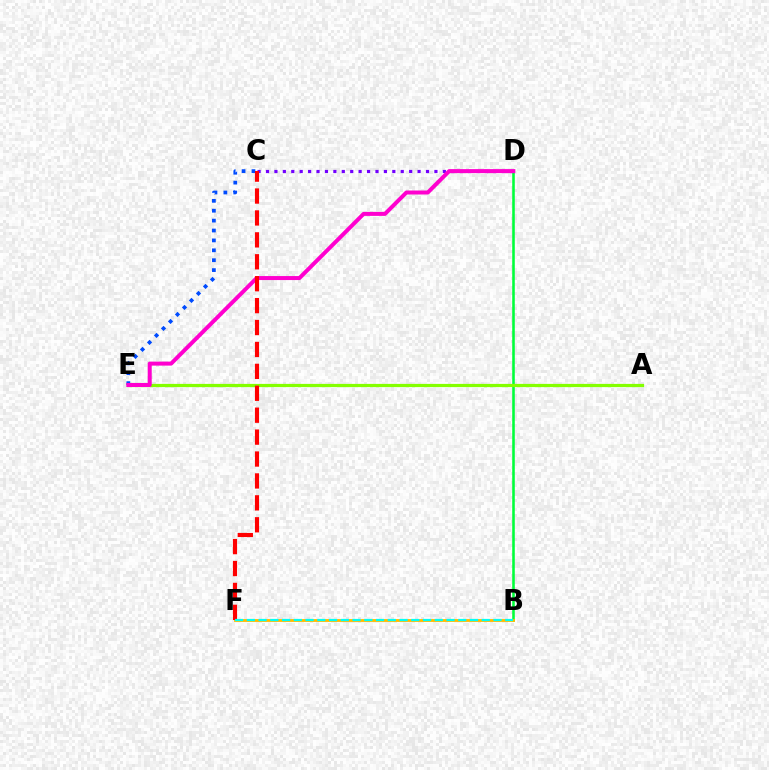{('C', 'E'): [{'color': '#004bff', 'line_style': 'dotted', 'thickness': 2.69}], ('B', 'D'): [{'color': '#00ff39', 'line_style': 'solid', 'thickness': 1.85}], ('C', 'D'): [{'color': '#7200ff', 'line_style': 'dotted', 'thickness': 2.29}], ('A', 'E'): [{'color': '#84ff00', 'line_style': 'solid', 'thickness': 2.32}], ('D', 'E'): [{'color': '#ff00cf', 'line_style': 'solid', 'thickness': 2.88}], ('B', 'F'): [{'color': '#ffbd00', 'line_style': 'solid', 'thickness': 2.05}, {'color': '#00fff6', 'line_style': 'dashed', 'thickness': 1.6}], ('C', 'F'): [{'color': '#ff0000', 'line_style': 'dashed', 'thickness': 2.98}]}